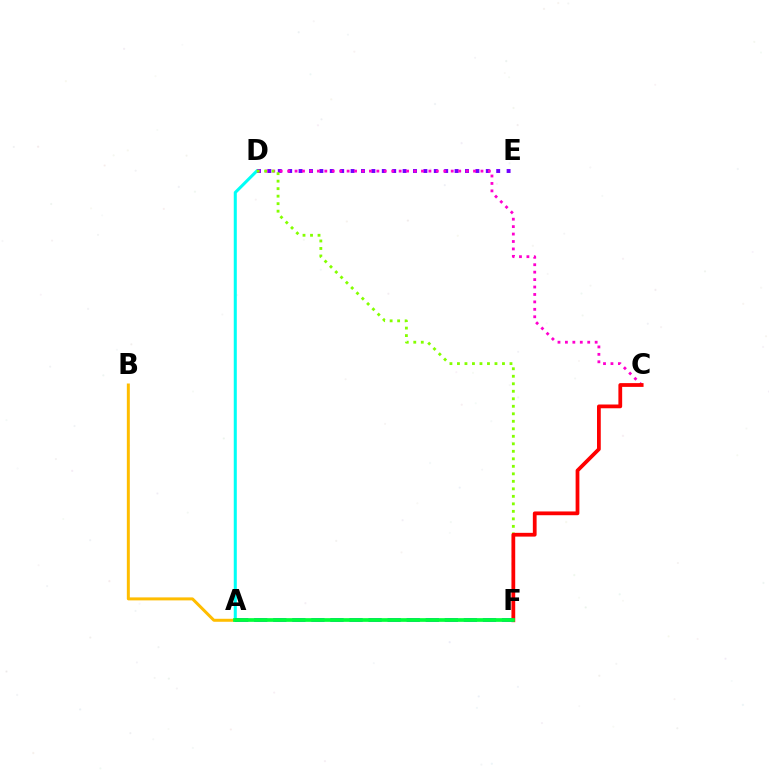{('D', 'E'): [{'color': '#7200ff', 'line_style': 'dotted', 'thickness': 2.83}], ('A', 'B'): [{'color': '#ffbd00', 'line_style': 'solid', 'thickness': 2.15}], ('A', 'D'): [{'color': '#00fff6', 'line_style': 'solid', 'thickness': 2.19}], ('C', 'D'): [{'color': '#ff00cf', 'line_style': 'dotted', 'thickness': 2.02}], ('D', 'F'): [{'color': '#84ff00', 'line_style': 'dotted', 'thickness': 2.04}], ('C', 'F'): [{'color': '#ff0000', 'line_style': 'solid', 'thickness': 2.71}], ('A', 'F'): [{'color': '#004bff', 'line_style': 'dashed', 'thickness': 2.59}, {'color': '#00ff39', 'line_style': 'solid', 'thickness': 2.66}]}